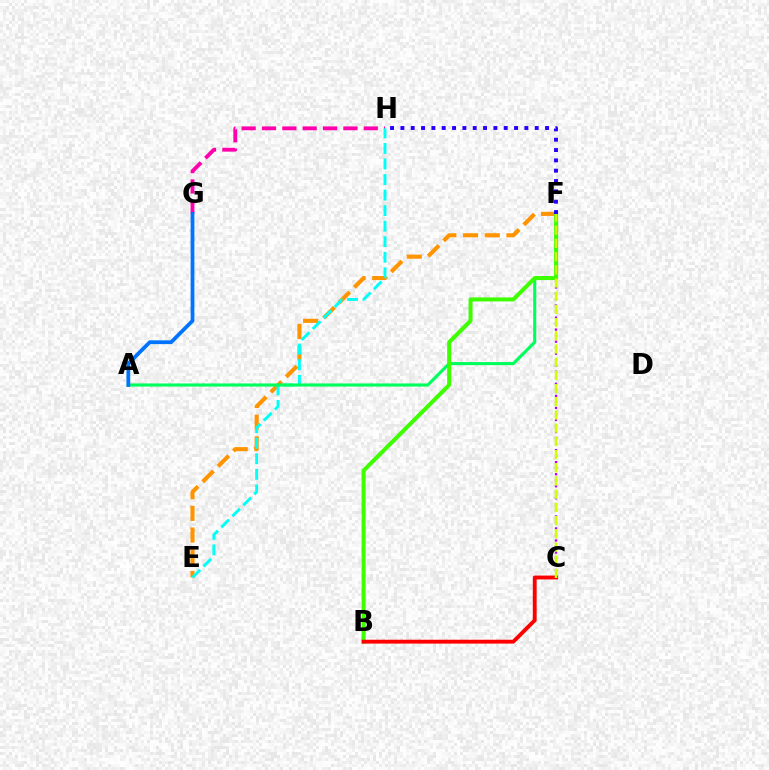{('G', 'H'): [{'color': '#ff00ac', 'line_style': 'dashed', 'thickness': 2.76}], ('E', 'F'): [{'color': '#ff9400', 'line_style': 'dashed', 'thickness': 2.95}], ('C', 'F'): [{'color': '#b900ff', 'line_style': 'dotted', 'thickness': 1.64}, {'color': '#d1ff00', 'line_style': 'dashed', 'thickness': 1.79}], ('E', 'H'): [{'color': '#00fff6', 'line_style': 'dashed', 'thickness': 2.11}], ('A', 'F'): [{'color': '#00ff5c', 'line_style': 'solid', 'thickness': 2.24}], ('B', 'F'): [{'color': '#3dff00', 'line_style': 'solid', 'thickness': 2.9}], ('F', 'H'): [{'color': '#2500ff', 'line_style': 'dotted', 'thickness': 2.81}], ('B', 'C'): [{'color': '#ff0000', 'line_style': 'solid', 'thickness': 2.78}], ('A', 'G'): [{'color': '#0074ff', 'line_style': 'solid', 'thickness': 2.72}]}